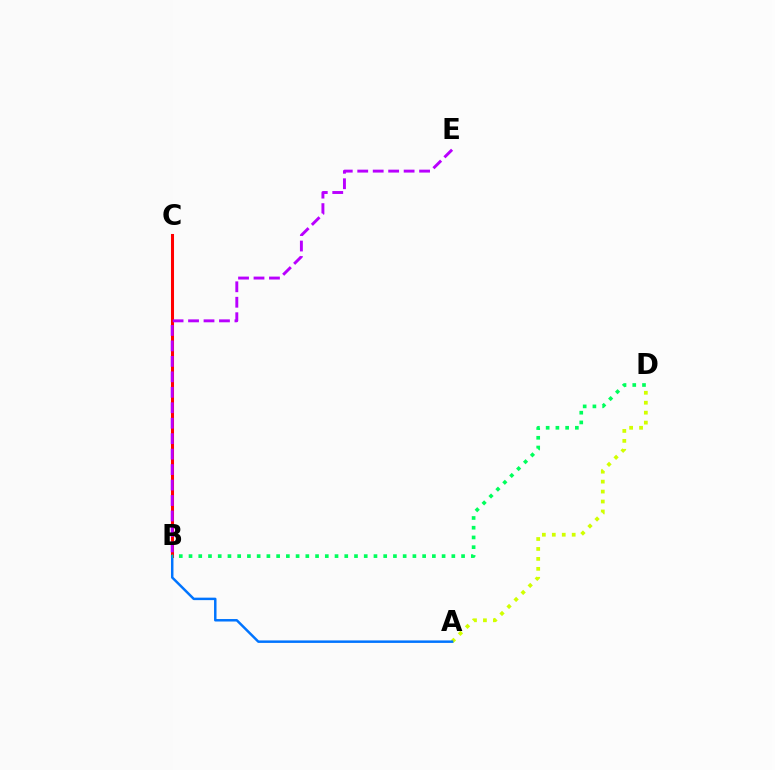{('A', 'D'): [{'color': '#d1ff00', 'line_style': 'dotted', 'thickness': 2.7}], ('B', 'C'): [{'color': '#ff0000', 'line_style': 'solid', 'thickness': 2.19}], ('A', 'B'): [{'color': '#0074ff', 'line_style': 'solid', 'thickness': 1.78}], ('B', 'D'): [{'color': '#00ff5c', 'line_style': 'dotted', 'thickness': 2.64}], ('B', 'E'): [{'color': '#b900ff', 'line_style': 'dashed', 'thickness': 2.1}]}